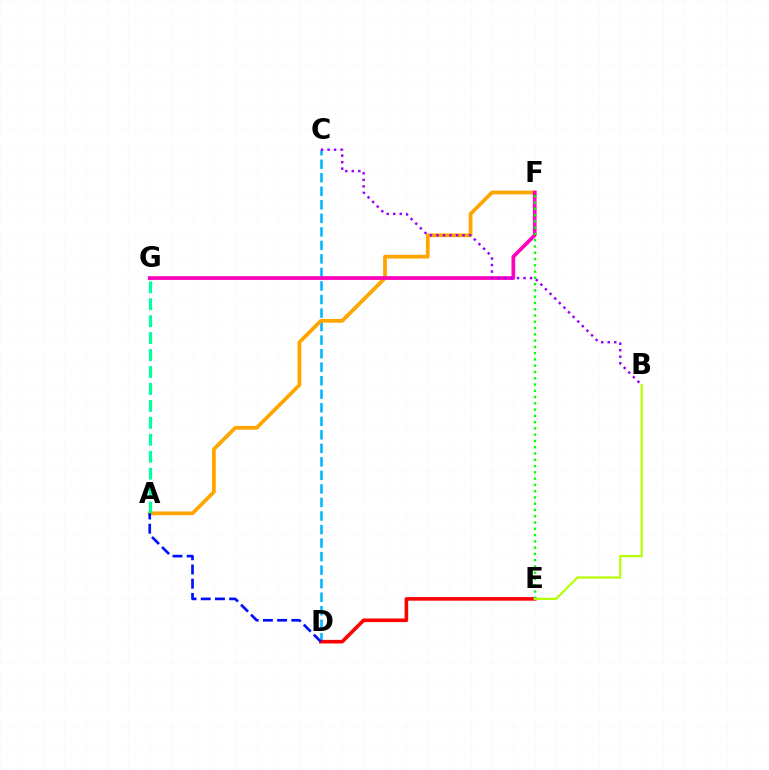{('C', 'D'): [{'color': '#00b5ff', 'line_style': 'dashed', 'thickness': 1.84}], ('A', 'F'): [{'color': '#ffa500', 'line_style': 'solid', 'thickness': 2.7}], ('D', 'E'): [{'color': '#ff0000', 'line_style': 'solid', 'thickness': 2.59}], ('A', 'G'): [{'color': '#00ff9d', 'line_style': 'dashed', 'thickness': 2.3}], ('F', 'G'): [{'color': '#ff00bd', 'line_style': 'solid', 'thickness': 2.67}], ('B', 'C'): [{'color': '#9b00ff', 'line_style': 'dotted', 'thickness': 1.77}], ('E', 'F'): [{'color': '#08ff00', 'line_style': 'dotted', 'thickness': 1.7}], ('B', 'E'): [{'color': '#b3ff00', 'line_style': 'solid', 'thickness': 1.56}], ('A', 'D'): [{'color': '#0010ff', 'line_style': 'dashed', 'thickness': 1.93}]}